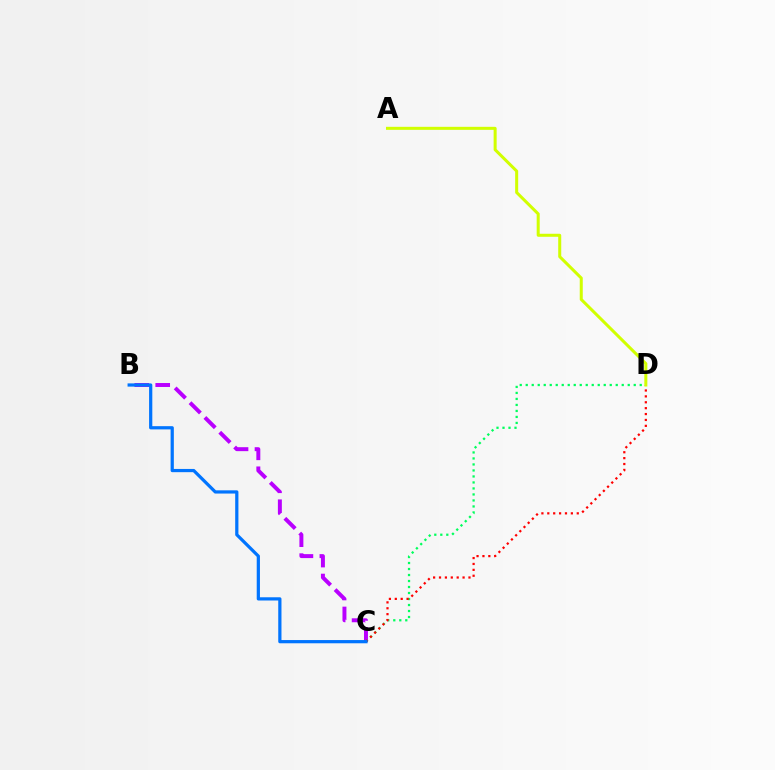{('B', 'C'): [{'color': '#b900ff', 'line_style': 'dashed', 'thickness': 2.85}, {'color': '#0074ff', 'line_style': 'solid', 'thickness': 2.32}], ('C', 'D'): [{'color': '#00ff5c', 'line_style': 'dotted', 'thickness': 1.63}, {'color': '#ff0000', 'line_style': 'dotted', 'thickness': 1.6}], ('A', 'D'): [{'color': '#d1ff00', 'line_style': 'solid', 'thickness': 2.17}]}